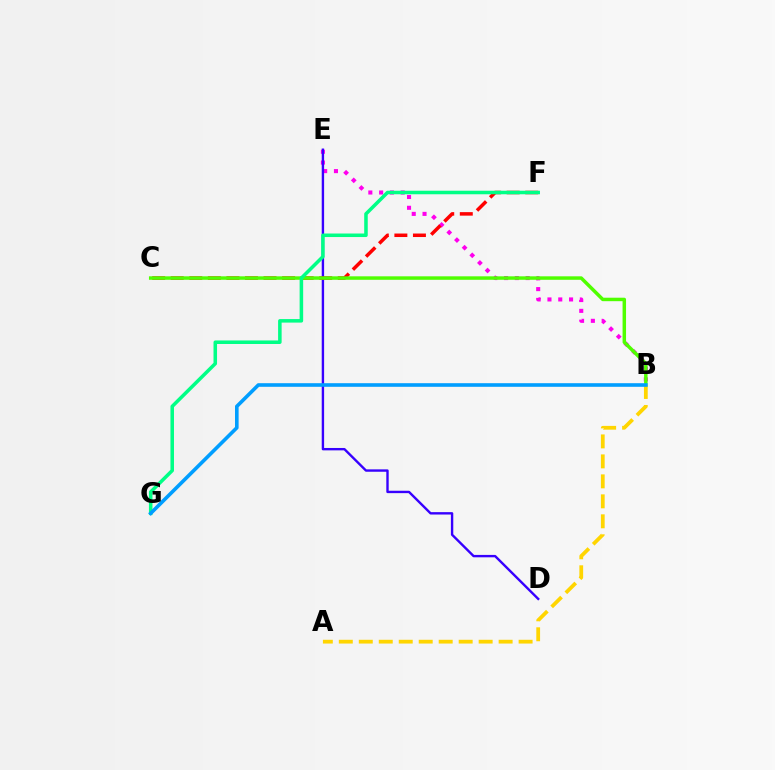{('B', 'E'): [{'color': '#ff00ed', 'line_style': 'dotted', 'thickness': 2.93}], ('D', 'E'): [{'color': '#3700ff', 'line_style': 'solid', 'thickness': 1.72}], ('C', 'F'): [{'color': '#ff0000', 'line_style': 'dashed', 'thickness': 2.52}], ('B', 'C'): [{'color': '#4fff00', 'line_style': 'solid', 'thickness': 2.5}], ('F', 'G'): [{'color': '#00ff86', 'line_style': 'solid', 'thickness': 2.54}], ('A', 'B'): [{'color': '#ffd500', 'line_style': 'dashed', 'thickness': 2.71}], ('B', 'G'): [{'color': '#009eff', 'line_style': 'solid', 'thickness': 2.6}]}